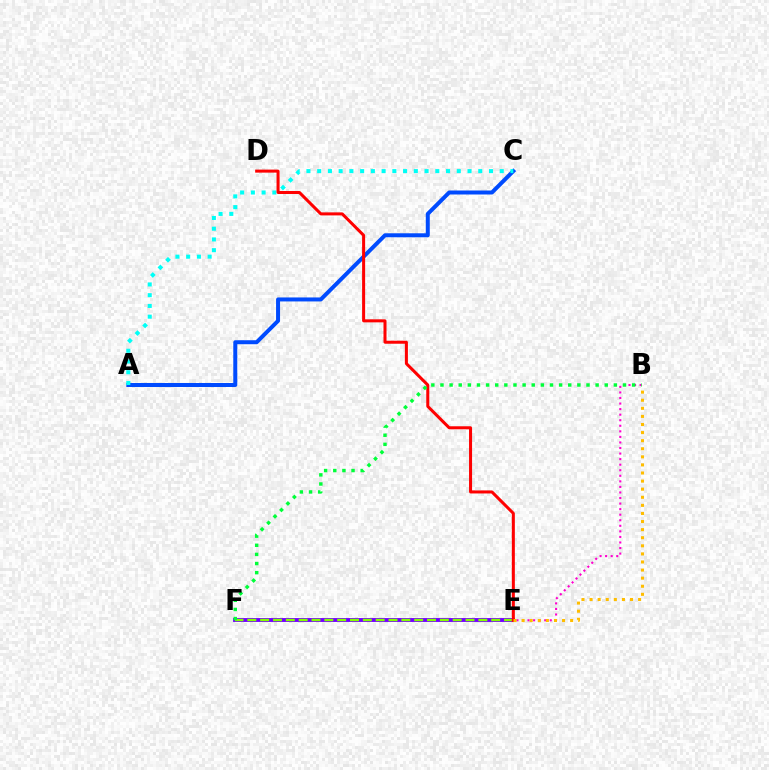{('A', 'C'): [{'color': '#004bff', 'line_style': 'solid', 'thickness': 2.88}, {'color': '#00fff6', 'line_style': 'dotted', 'thickness': 2.92}], ('B', 'F'): [{'color': '#ff00cf', 'line_style': 'dotted', 'thickness': 1.51}, {'color': '#00ff39', 'line_style': 'dotted', 'thickness': 2.48}], ('E', 'F'): [{'color': '#7200ff', 'line_style': 'solid', 'thickness': 2.8}, {'color': '#84ff00', 'line_style': 'dashed', 'thickness': 1.74}], ('D', 'E'): [{'color': '#ff0000', 'line_style': 'solid', 'thickness': 2.18}], ('B', 'E'): [{'color': '#ffbd00', 'line_style': 'dotted', 'thickness': 2.2}]}